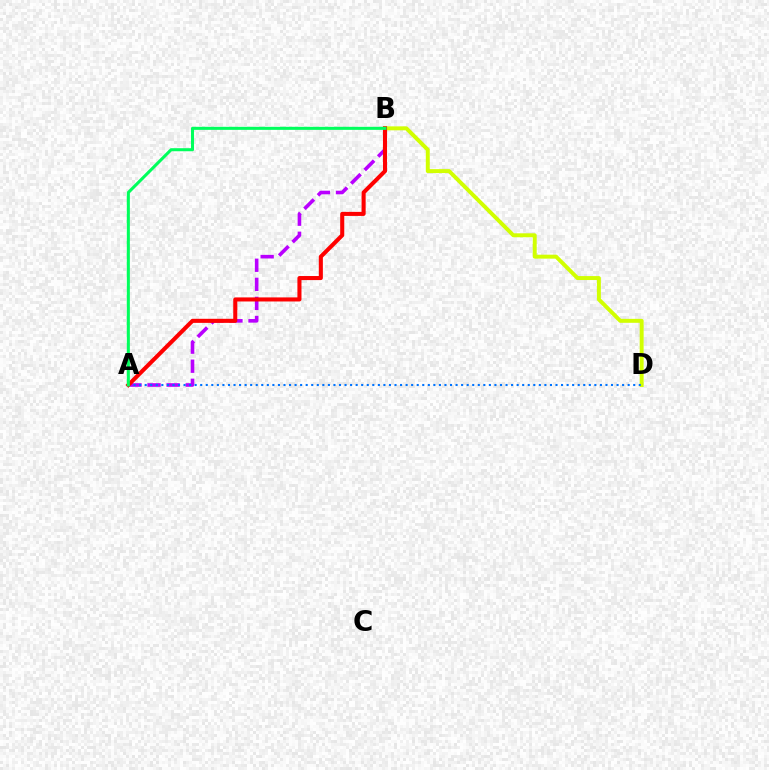{('A', 'B'): [{'color': '#b900ff', 'line_style': 'dashed', 'thickness': 2.59}, {'color': '#ff0000', 'line_style': 'solid', 'thickness': 2.93}, {'color': '#00ff5c', 'line_style': 'solid', 'thickness': 2.2}], ('B', 'D'): [{'color': '#d1ff00', 'line_style': 'solid', 'thickness': 2.84}], ('A', 'D'): [{'color': '#0074ff', 'line_style': 'dotted', 'thickness': 1.51}]}